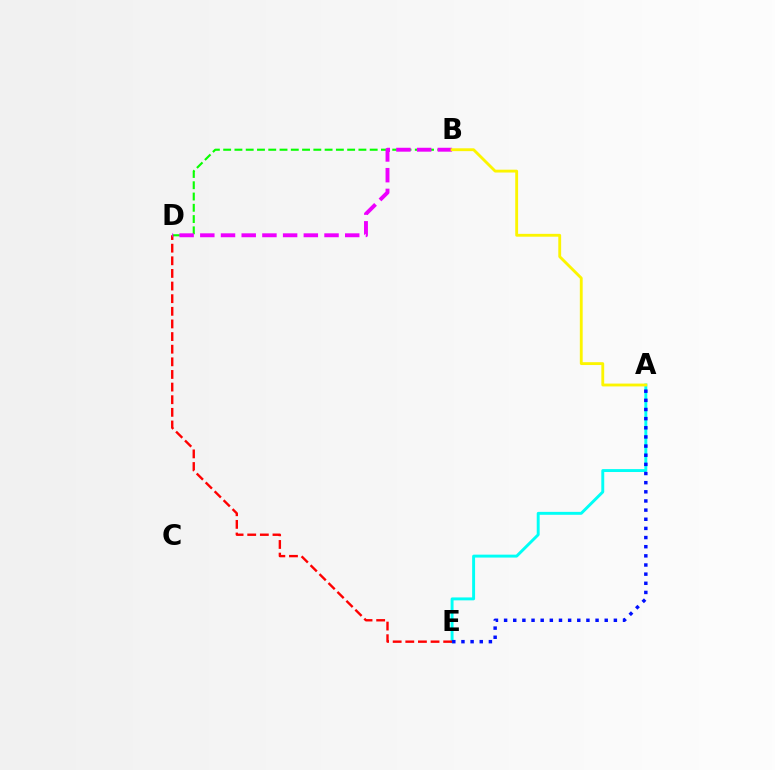{('A', 'E'): [{'color': '#00fff6', 'line_style': 'solid', 'thickness': 2.1}, {'color': '#0010ff', 'line_style': 'dotted', 'thickness': 2.49}], ('B', 'D'): [{'color': '#08ff00', 'line_style': 'dashed', 'thickness': 1.53}, {'color': '#ee00ff', 'line_style': 'dashed', 'thickness': 2.81}], ('D', 'E'): [{'color': '#ff0000', 'line_style': 'dashed', 'thickness': 1.72}], ('A', 'B'): [{'color': '#fcf500', 'line_style': 'solid', 'thickness': 2.05}]}